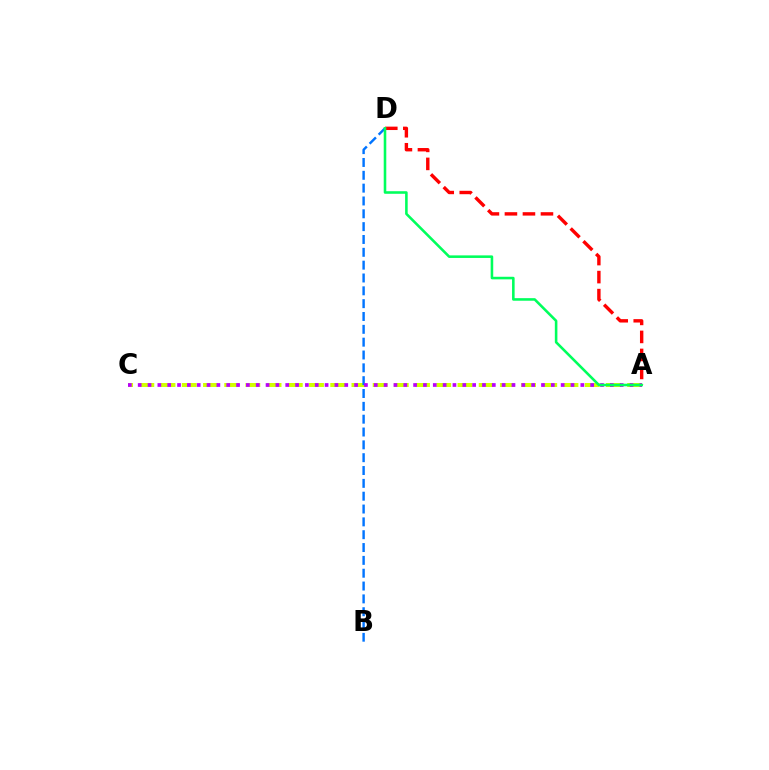{('A', 'C'): [{'color': '#d1ff00', 'line_style': 'dashed', 'thickness': 2.88}, {'color': '#b900ff', 'line_style': 'dotted', 'thickness': 2.67}], ('B', 'D'): [{'color': '#0074ff', 'line_style': 'dashed', 'thickness': 1.74}], ('A', 'D'): [{'color': '#ff0000', 'line_style': 'dashed', 'thickness': 2.45}, {'color': '#00ff5c', 'line_style': 'solid', 'thickness': 1.85}]}